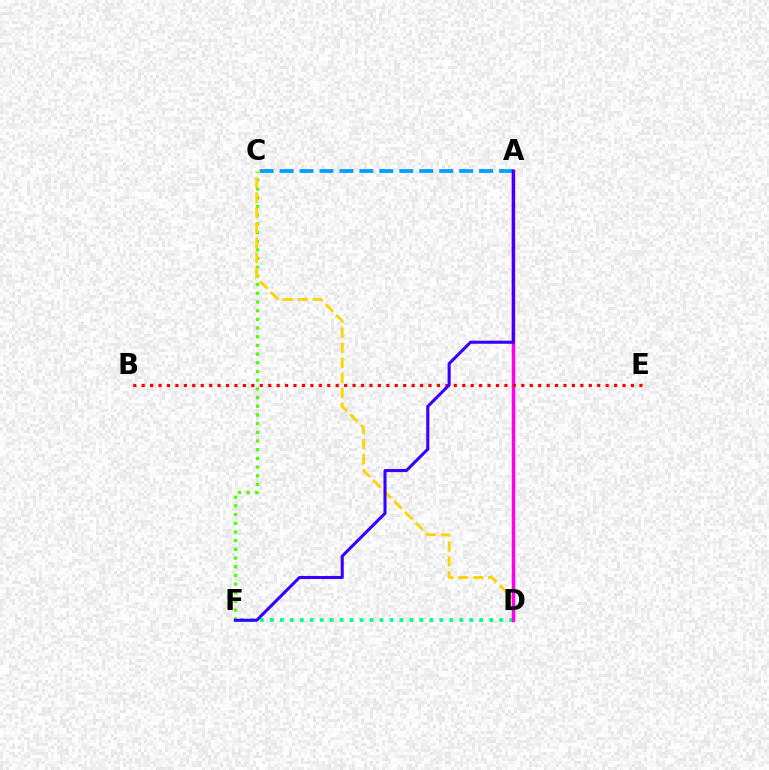{('D', 'F'): [{'color': '#00ff86', 'line_style': 'dotted', 'thickness': 2.71}], ('A', 'C'): [{'color': '#009eff', 'line_style': 'dashed', 'thickness': 2.71}], ('C', 'F'): [{'color': '#4fff00', 'line_style': 'dotted', 'thickness': 2.36}], ('C', 'D'): [{'color': '#ffd500', 'line_style': 'dashed', 'thickness': 2.04}], ('A', 'D'): [{'color': '#ff00ed', 'line_style': 'solid', 'thickness': 2.5}], ('B', 'E'): [{'color': '#ff0000', 'line_style': 'dotted', 'thickness': 2.29}], ('A', 'F'): [{'color': '#3700ff', 'line_style': 'solid', 'thickness': 2.21}]}